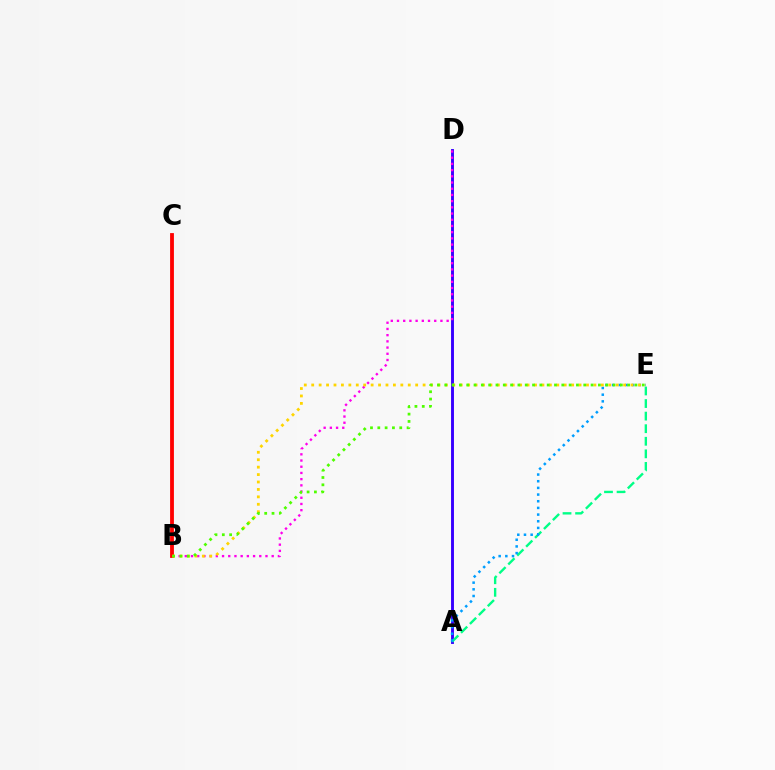{('A', 'D'): [{'color': '#3700ff', 'line_style': 'solid', 'thickness': 2.09}], ('A', 'E'): [{'color': '#00ff86', 'line_style': 'dashed', 'thickness': 1.71}, {'color': '#009eff', 'line_style': 'dotted', 'thickness': 1.81}], ('B', 'D'): [{'color': '#ff00ed', 'line_style': 'dotted', 'thickness': 1.69}], ('B', 'C'): [{'color': '#ff0000', 'line_style': 'solid', 'thickness': 2.75}], ('B', 'E'): [{'color': '#ffd500', 'line_style': 'dotted', 'thickness': 2.02}, {'color': '#4fff00', 'line_style': 'dotted', 'thickness': 1.99}]}